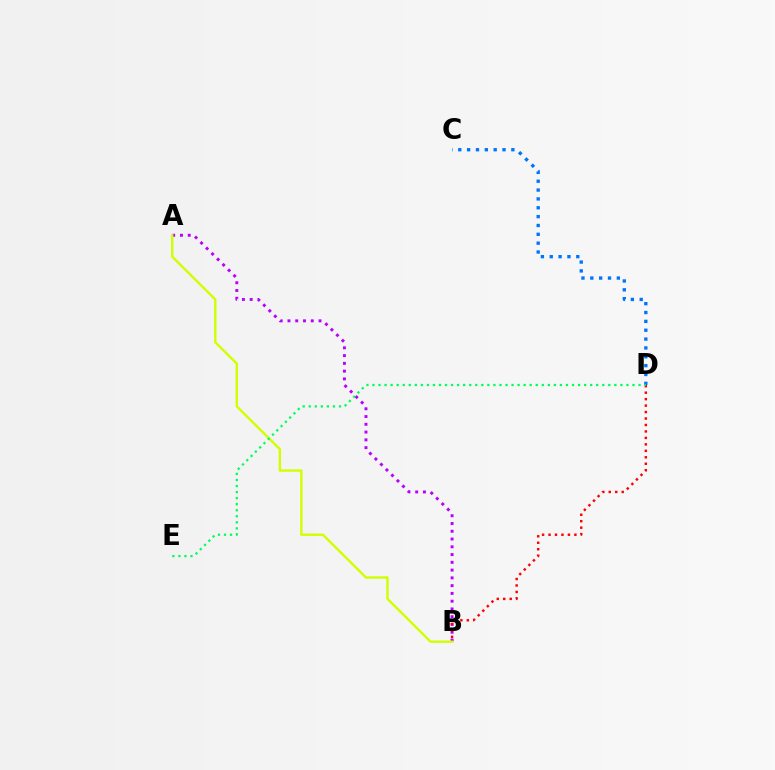{('A', 'B'): [{'color': '#b900ff', 'line_style': 'dotted', 'thickness': 2.11}, {'color': '#d1ff00', 'line_style': 'solid', 'thickness': 1.72}], ('B', 'D'): [{'color': '#ff0000', 'line_style': 'dotted', 'thickness': 1.76}], ('C', 'D'): [{'color': '#0074ff', 'line_style': 'dotted', 'thickness': 2.4}], ('D', 'E'): [{'color': '#00ff5c', 'line_style': 'dotted', 'thickness': 1.64}]}